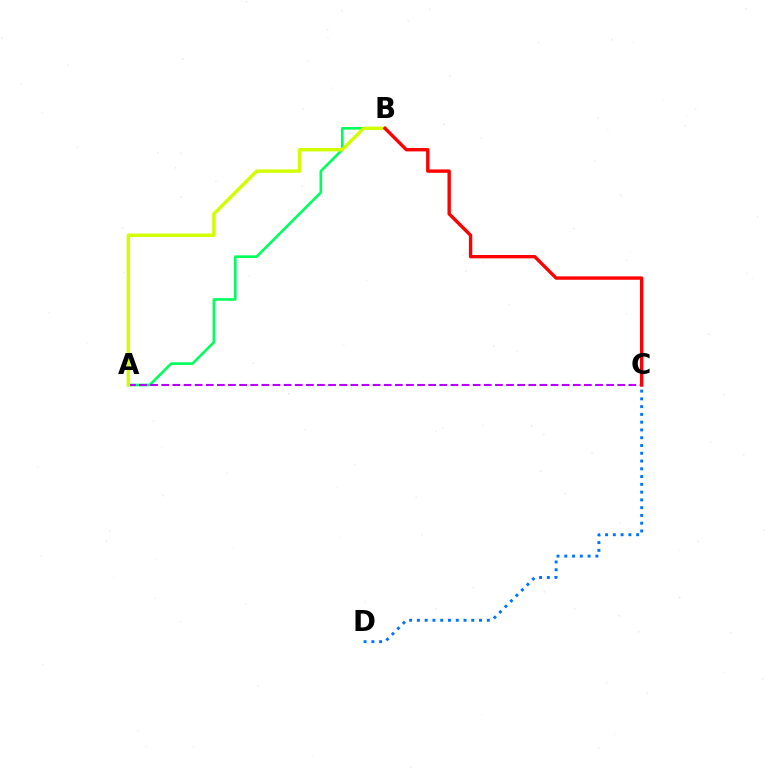{('A', 'B'): [{'color': '#00ff5c', 'line_style': 'solid', 'thickness': 1.9}, {'color': '#d1ff00', 'line_style': 'solid', 'thickness': 2.47}], ('A', 'C'): [{'color': '#b900ff', 'line_style': 'dashed', 'thickness': 1.51}], ('C', 'D'): [{'color': '#0074ff', 'line_style': 'dotted', 'thickness': 2.11}], ('B', 'C'): [{'color': '#ff0000', 'line_style': 'solid', 'thickness': 2.43}]}